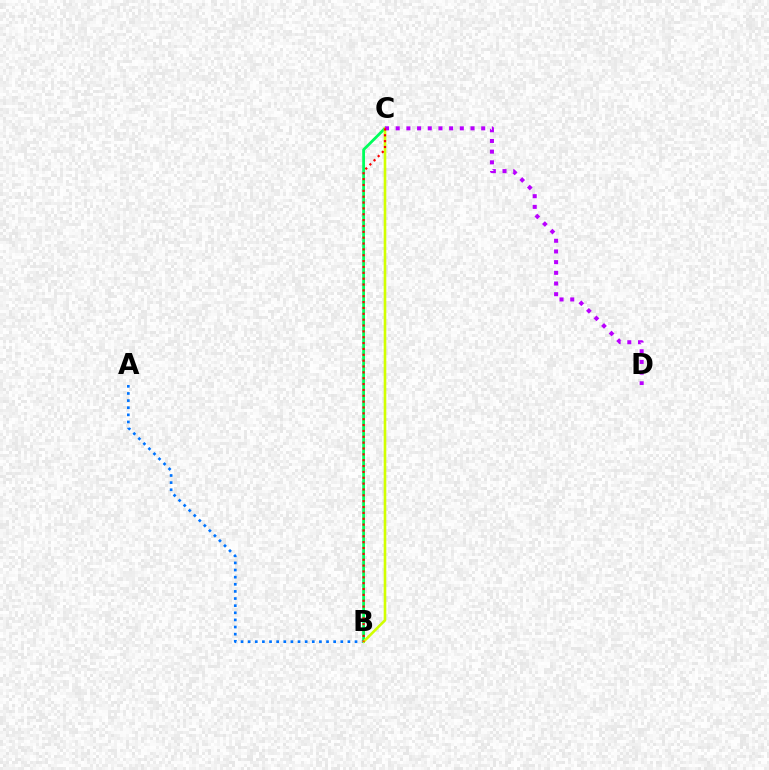{('B', 'C'): [{'color': '#00ff5c', 'line_style': 'solid', 'thickness': 2.01}, {'color': '#d1ff00', 'line_style': 'solid', 'thickness': 1.88}, {'color': '#ff0000', 'line_style': 'dotted', 'thickness': 1.59}], ('A', 'B'): [{'color': '#0074ff', 'line_style': 'dotted', 'thickness': 1.94}], ('C', 'D'): [{'color': '#b900ff', 'line_style': 'dotted', 'thickness': 2.9}]}